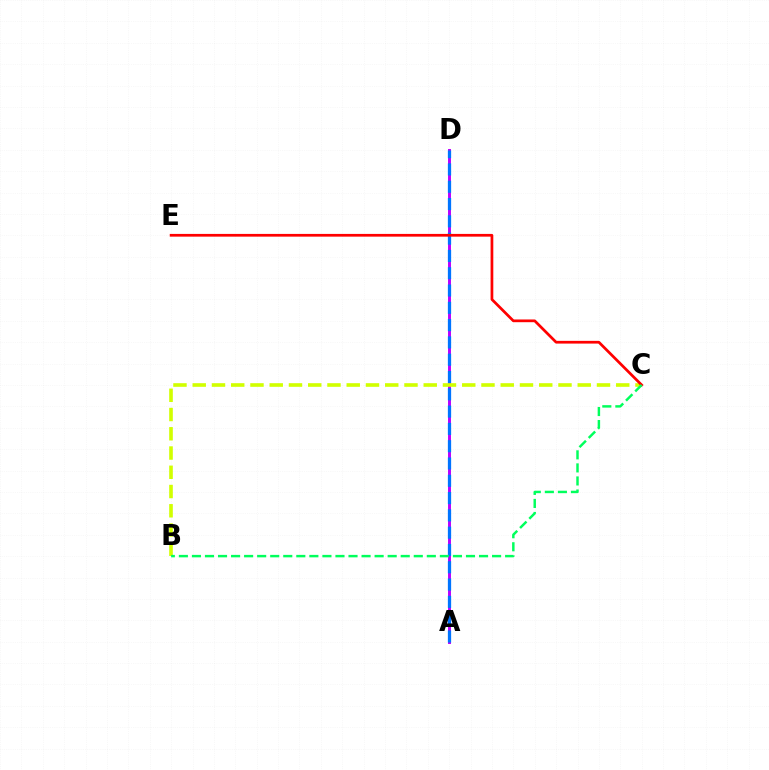{('A', 'D'): [{'color': '#b900ff', 'line_style': 'solid', 'thickness': 2.12}, {'color': '#0074ff', 'line_style': 'dashed', 'thickness': 2.35}], ('B', 'C'): [{'color': '#d1ff00', 'line_style': 'dashed', 'thickness': 2.62}, {'color': '#00ff5c', 'line_style': 'dashed', 'thickness': 1.77}], ('C', 'E'): [{'color': '#ff0000', 'line_style': 'solid', 'thickness': 1.96}]}